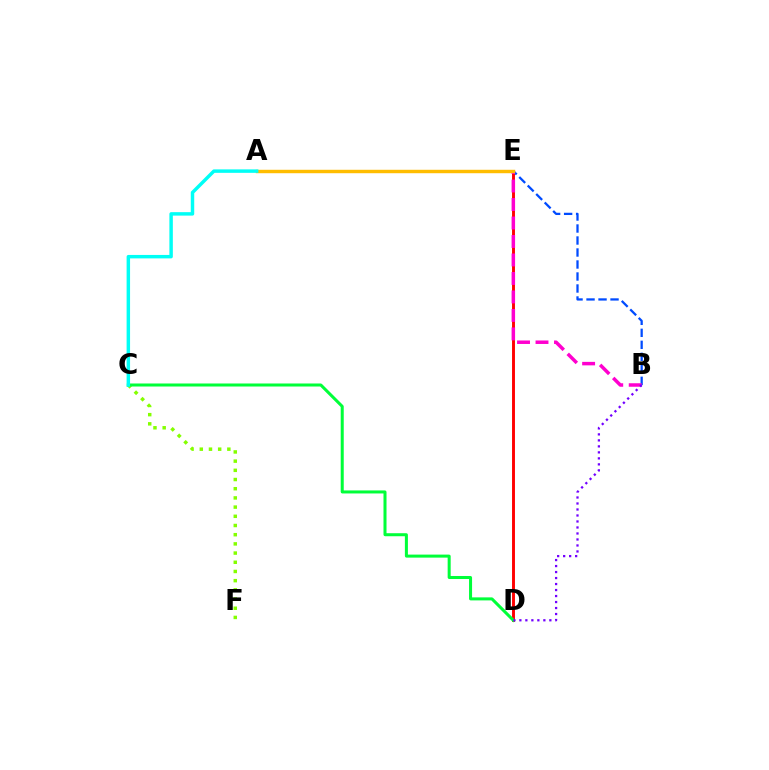{('C', 'F'): [{'color': '#84ff00', 'line_style': 'dotted', 'thickness': 2.5}], ('B', 'E'): [{'color': '#004bff', 'line_style': 'dashed', 'thickness': 1.63}, {'color': '#ff00cf', 'line_style': 'dashed', 'thickness': 2.51}], ('D', 'E'): [{'color': '#ff0000', 'line_style': 'solid', 'thickness': 2.1}], ('C', 'D'): [{'color': '#00ff39', 'line_style': 'solid', 'thickness': 2.18}], ('B', 'D'): [{'color': '#7200ff', 'line_style': 'dotted', 'thickness': 1.63}], ('A', 'E'): [{'color': '#ffbd00', 'line_style': 'solid', 'thickness': 2.47}], ('A', 'C'): [{'color': '#00fff6', 'line_style': 'solid', 'thickness': 2.49}]}